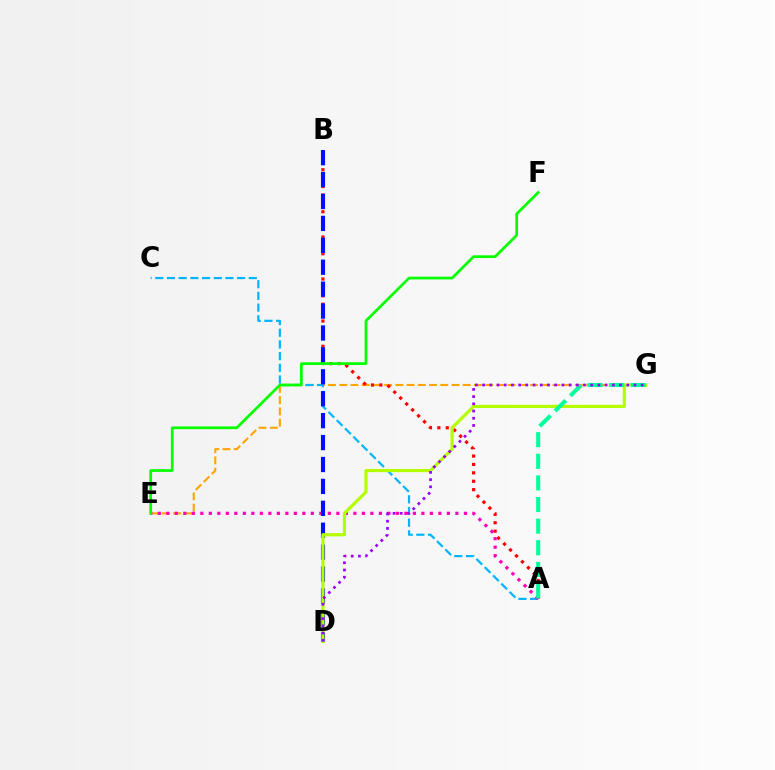{('E', 'G'): [{'color': '#ffa500', 'line_style': 'dashed', 'thickness': 1.52}], ('A', 'C'): [{'color': '#00b5ff', 'line_style': 'dashed', 'thickness': 1.59}], ('A', 'B'): [{'color': '#ff0000', 'line_style': 'dotted', 'thickness': 2.28}], ('A', 'E'): [{'color': '#ff00bd', 'line_style': 'dotted', 'thickness': 2.31}], ('B', 'D'): [{'color': '#0010ff', 'line_style': 'dashed', 'thickness': 2.98}], ('D', 'G'): [{'color': '#b3ff00', 'line_style': 'solid', 'thickness': 2.29}, {'color': '#9b00ff', 'line_style': 'dotted', 'thickness': 1.96}], ('E', 'F'): [{'color': '#08ff00', 'line_style': 'solid', 'thickness': 1.97}], ('A', 'G'): [{'color': '#00ff9d', 'line_style': 'dashed', 'thickness': 2.94}]}